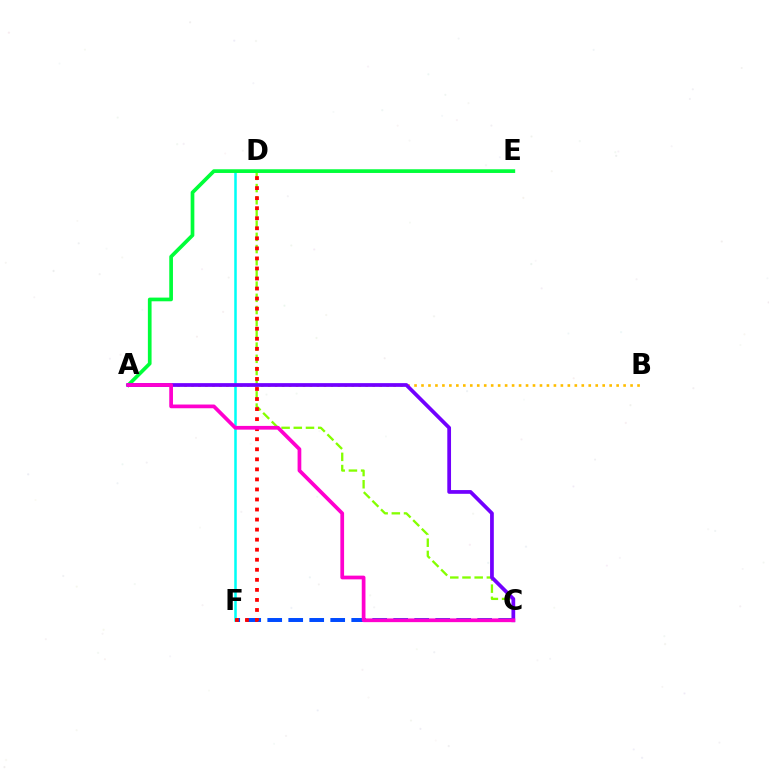{('C', 'F'): [{'color': '#004bff', 'line_style': 'dashed', 'thickness': 2.85}], ('D', 'F'): [{'color': '#00fff6', 'line_style': 'solid', 'thickness': 1.82}, {'color': '#ff0000', 'line_style': 'dotted', 'thickness': 2.73}], ('C', 'D'): [{'color': '#84ff00', 'line_style': 'dashed', 'thickness': 1.66}], ('A', 'E'): [{'color': '#00ff39', 'line_style': 'solid', 'thickness': 2.66}], ('A', 'B'): [{'color': '#ffbd00', 'line_style': 'dotted', 'thickness': 1.89}], ('A', 'C'): [{'color': '#7200ff', 'line_style': 'solid', 'thickness': 2.69}, {'color': '#ff00cf', 'line_style': 'solid', 'thickness': 2.68}]}